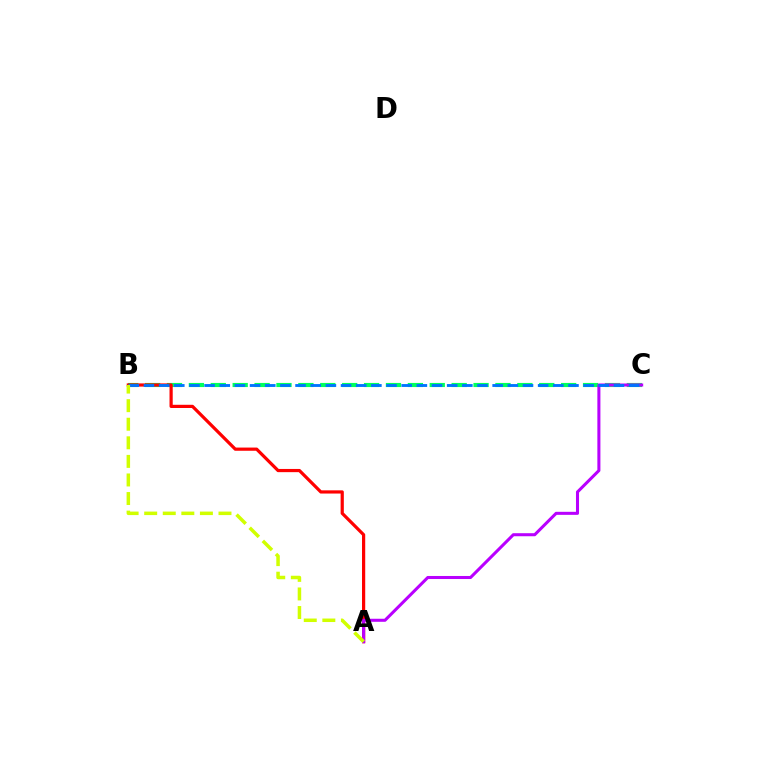{('B', 'C'): [{'color': '#00ff5c', 'line_style': 'dashed', 'thickness': 2.97}, {'color': '#0074ff', 'line_style': 'dashed', 'thickness': 2.06}], ('A', 'B'): [{'color': '#ff0000', 'line_style': 'solid', 'thickness': 2.31}, {'color': '#d1ff00', 'line_style': 'dashed', 'thickness': 2.52}], ('A', 'C'): [{'color': '#b900ff', 'line_style': 'solid', 'thickness': 2.19}]}